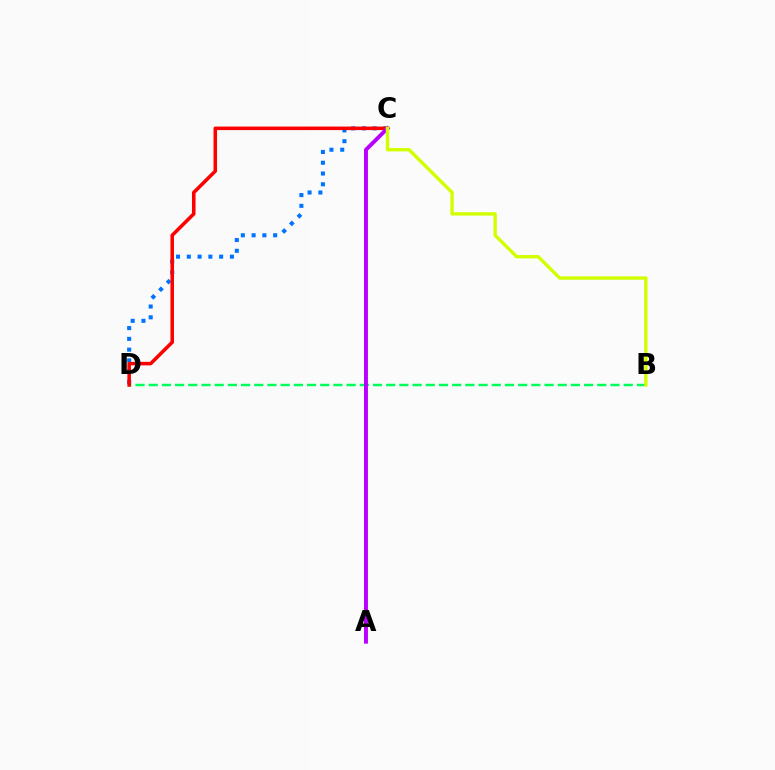{('B', 'D'): [{'color': '#00ff5c', 'line_style': 'dashed', 'thickness': 1.79}], ('C', 'D'): [{'color': '#0074ff', 'line_style': 'dotted', 'thickness': 2.93}, {'color': '#ff0000', 'line_style': 'solid', 'thickness': 2.55}], ('A', 'C'): [{'color': '#b900ff', 'line_style': 'solid', 'thickness': 2.82}], ('B', 'C'): [{'color': '#d1ff00', 'line_style': 'solid', 'thickness': 2.43}]}